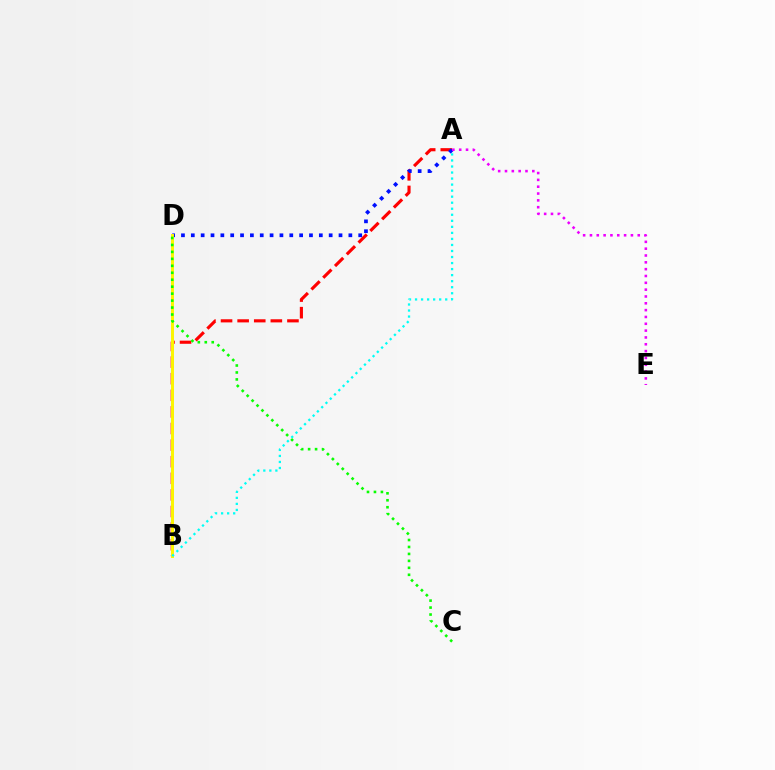{('A', 'B'): [{'color': '#ff0000', 'line_style': 'dashed', 'thickness': 2.26}, {'color': '#00fff6', 'line_style': 'dotted', 'thickness': 1.64}], ('A', 'D'): [{'color': '#0010ff', 'line_style': 'dotted', 'thickness': 2.68}], ('B', 'D'): [{'color': '#fcf500', 'line_style': 'solid', 'thickness': 2.13}], ('C', 'D'): [{'color': '#08ff00', 'line_style': 'dotted', 'thickness': 1.89}], ('A', 'E'): [{'color': '#ee00ff', 'line_style': 'dotted', 'thickness': 1.86}]}